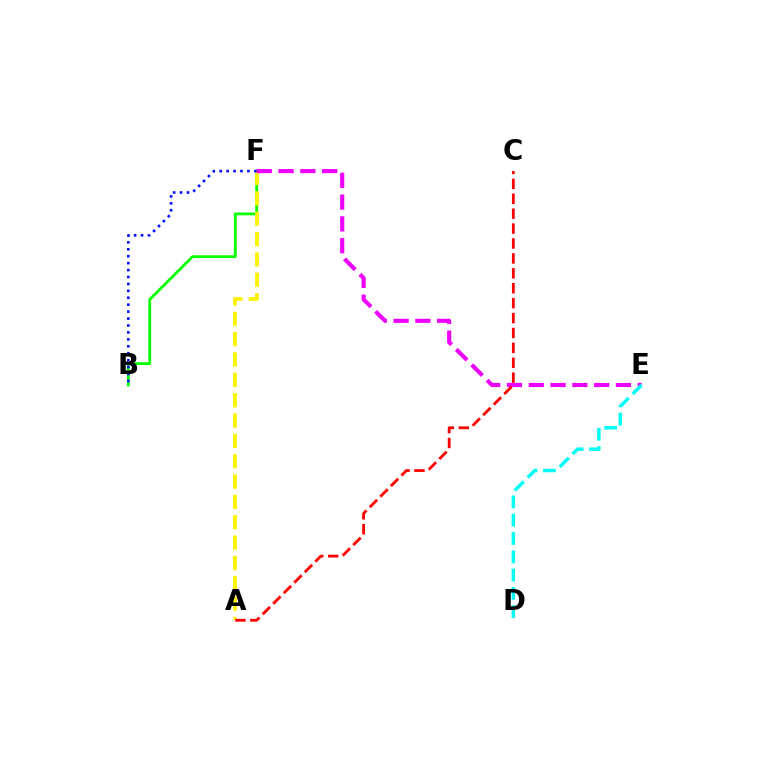{('B', 'F'): [{'color': '#08ff00', 'line_style': 'solid', 'thickness': 2.01}, {'color': '#0010ff', 'line_style': 'dotted', 'thickness': 1.88}], ('A', 'F'): [{'color': '#fcf500', 'line_style': 'dashed', 'thickness': 2.76}], ('E', 'F'): [{'color': '#ee00ff', 'line_style': 'dashed', 'thickness': 2.96}], ('A', 'C'): [{'color': '#ff0000', 'line_style': 'dashed', 'thickness': 2.03}], ('D', 'E'): [{'color': '#00fff6', 'line_style': 'dashed', 'thickness': 2.49}]}